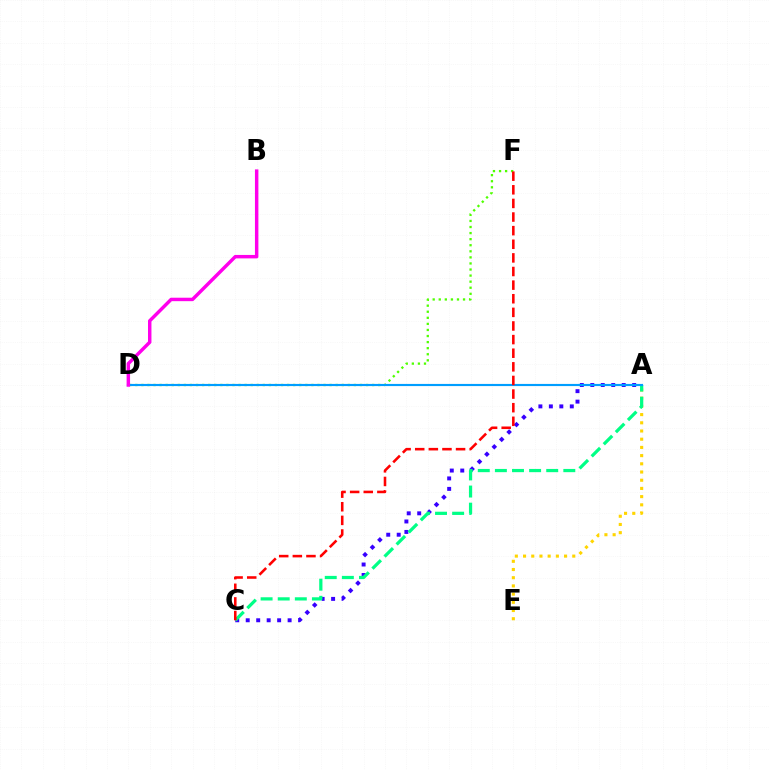{('A', 'E'): [{'color': '#ffd500', 'line_style': 'dotted', 'thickness': 2.23}], ('A', 'C'): [{'color': '#3700ff', 'line_style': 'dotted', 'thickness': 2.84}, {'color': '#00ff86', 'line_style': 'dashed', 'thickness': 2.32}], ('D', 'F'): [{'color': '#4fff00', 'line_style': 'dotted', 'thickness': 1.65}], ('A', 'D'): [{'color': '#009eff', 'line_style': 'solid', 'thickness': 1.55}], ('C', 'F'): [{'color': '#ff0000', 'line_style': 'dashed', 'thickness': 1.85}], ('B', 'D'): [{'color': '#ff00ed', 'line_style': 'solid', 'thickness': 2.48}]}